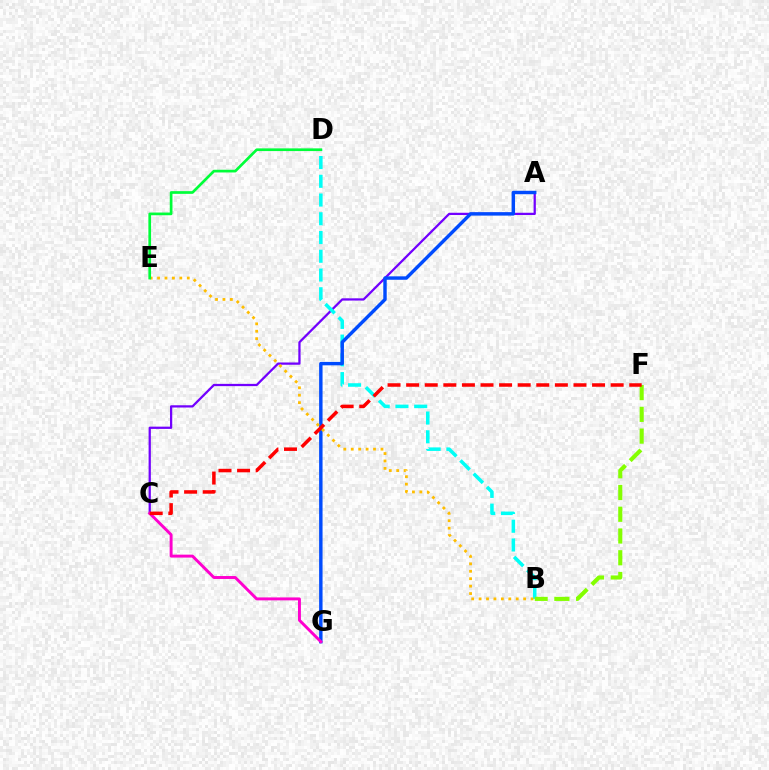{('A', 'C'): [{'color': '#7200ff', 'line_style': 'solid', 'thickness': 1.63}], ('B', 'D'): [{'color': '#00fff6', 'line_style': 'dashed', 'thickness': 2.55}], ('A', 'G'): [{'color': '#004bff', 'line_style': 'solid', 'thickness': 2.47}], ('B', 'E'): [{'color': '#ffbd00', 'line_style': 'dotted', 'thickness': 2.02}], ('C', 'G'): [{'color': '#ff00cf', 'line_style': 'solid', 'thickness': 2.11}], ('D', 'E'): [{'color': '#00ff39', 'line_style': 'solid', 'thickness': 1.94}], ('B', 'F'): [{'color': '#84ff00', 'line_style': 'dashed', 'thickness': 2.96}], ('C', 'F'): [{'color': '#ff0000', 'line_style': 'dashed', 'thickness': 2.53}]}